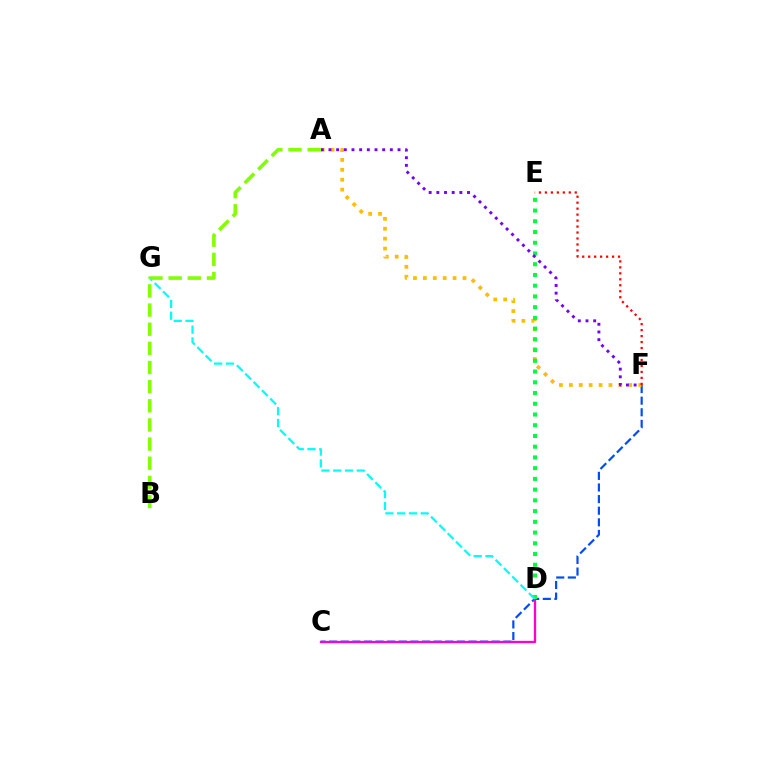{('C', 'F'): [{'color': '#004bff', 'line_style': 'dashed', 'thickness': 1.58}], ('A', 'F'): [{'color': '#ffbd00', 'line_style': 'dotted', 'thickness': 2.69}, {'color': '#7200ff', 'line_style': 'dotted', 'thickness': 2.08}], ('E', 'F'): [{'color': '#ff0000', 'line_style': 'dotted', 'thickness': 1.62}], ('C', 'D'): [{'color': '#ff00cf', 'line_style': 'solid', 'thickness': 1.67}], ('D', 'E'): [{'color': '#00ff39', 'line_style': 'dotted', 'thickness': 2.92}], ('D', 'G'): [{'color': '#00fff6', 'line_style': 'dashed', 'thickness': 1.6}], ('A', 'B'): [{'color': '#84ff00', 'line_style': 'dashed', 'thickness': 2.6}]}